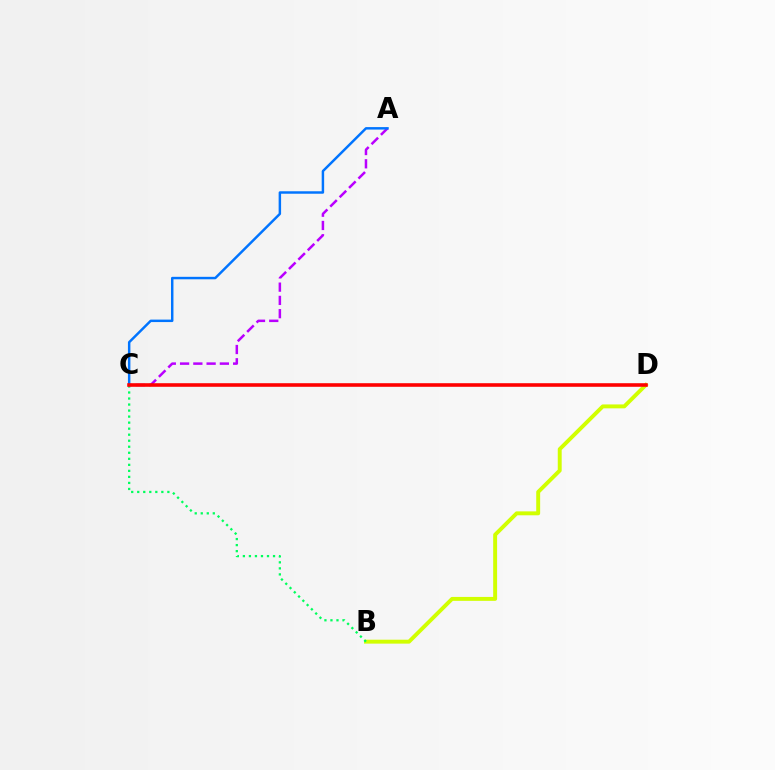{('B', 'D'): [{'color': '#d1ff00', 'line_style': 'solid', 'thickness': 2.82}], ('B', 'C'): [{'color': '#00ff5c', 'line_style': 'dotted', 'thickness': 1.64}], ('A', 'C'): [{'color': '#b900ff', 'line_style': 'dashed', 'thickness': 1.8}, {'color': '#0074ff', 'line_style': 'solid', 'thickness': 1.77}], ('C', 'D'): [{'color': '#ff0000', 'line_style': 'solid', 'thickness': 2.58}]}